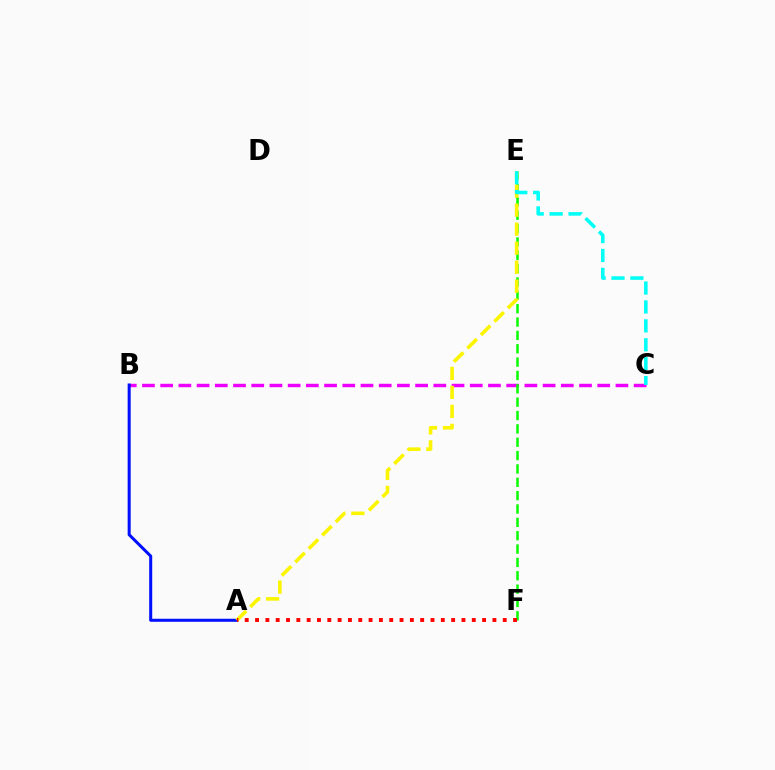{('B', 'C'): [{'color': '#ee00ff', 'line_style': 'dashed', 'thickness': 2.47}], ('E', 'F'): [{'color': '#08ff00', 'line_style': 'dashed', 'thickness': 1.81}], ('A', 'B'): [{'color': '#0010ff', 'line_style': 'solid', 'thickness': 2.18}], ('A', 'E'): [{'color': '#fcf500', 'line_style': 'dashed', 'thickness': 2.58}], ('C', 'E'): [{'color': '#00fff6', 'line_style': 'dashed', 'thickness': 2.57}], ('A', 'F'): [{'color': '#ff0000', 'line_style': 'dotted', 'thickness': 2.8}]}